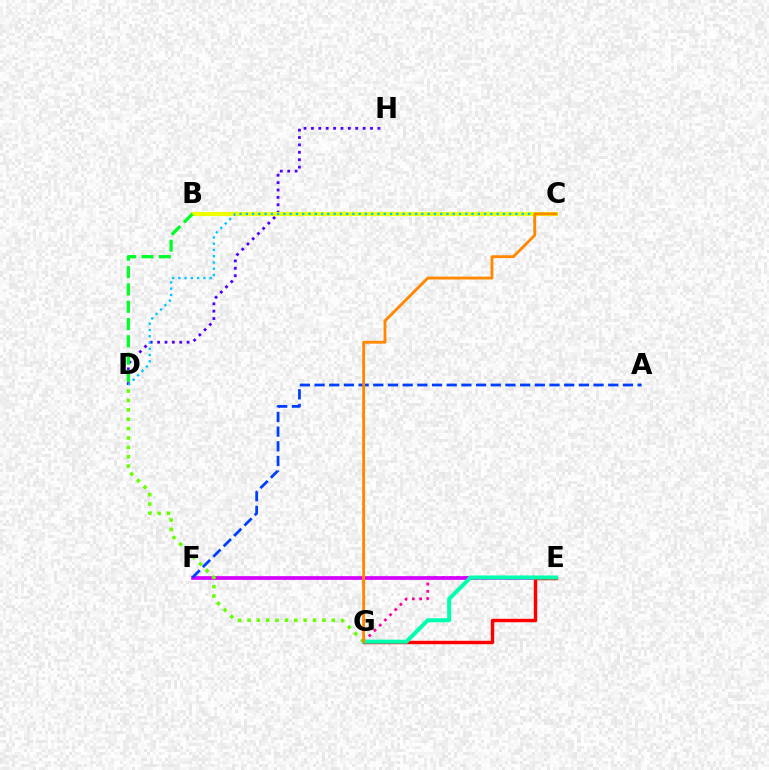{('E', 'G'): [{'color': '#ff00a0', 'line_style': 'dotted', 'thickness': 1.99}, {'color': '#ff0000', 'line_style': 'solid', 'thickness': 2.46}, {'color': '#00ffaf', 'line_style': 'solid', 'thickness': 2.9}], ('D', 'H'): [{'color': '#4f00ff', 'line_style': 'dotted', 'thickness': 2.01}], ('E', 'F'): [{'color': '#d600ff', 'line_style': 'solid', 'thickness': 2.67}], ('B', 'C'): [{'color': '#eeff00', 'line_style': 'solid', 'thickness': 2.98}], ('C', 'D'): [{'color': '#00c7ff', 'line_style': 'dotted', 'thickness': 1.7}], ('A', 'F'): [{'color': '#003fff', 'line_style': 'dashed', 'thickness': 1.99}], ('B', 'D'): [{'color': '#00ff27', 'line_style': 'dashed', 'thickness': 2.35}], ('D', 'G'): [{'color': '#66ff00', 'line_style': 'dotted', 'thickness': 2.54}], ('C', 'G'): [{'color': '#ff8800', 'line_style': 'solid', 'thickness': 2.06}]}